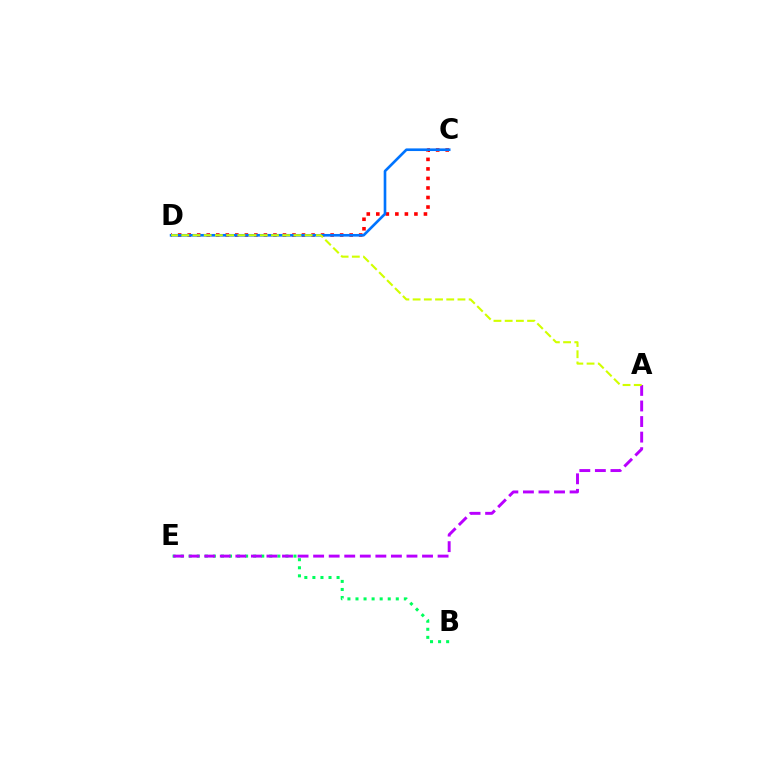{('B', 'E'): [{'color': '#00ff5c', 'line_style': 'dotted', 'thickness': 2.19}], ('C', 'D'): [{'color': '#ff0000', 'line_style': 'dotted', 'thickness': 2.59}, {'color': '#0074ff', 'line_style': 'solid', 'thickness': 1.9}], ('A', 'E'): [{'color': '#b900ff', 'line_style': 'dashed', 'thickness': 2.11}], ('A', 'D'): [{'color': '#d1ff00', 'line_style': 'dashed', 'thickness': 1.52}]}